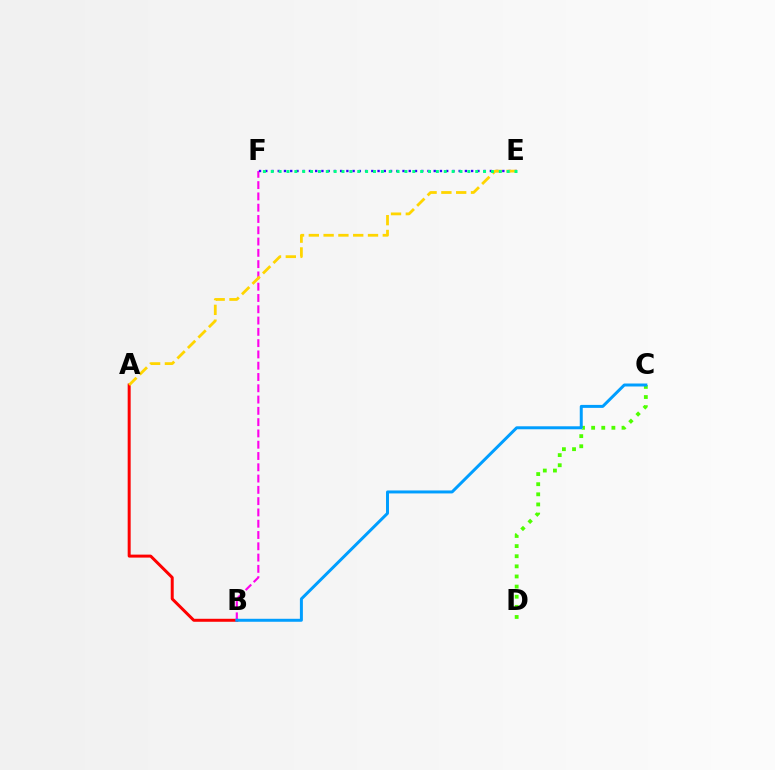{('A', 'B'): [{'color': '#ff0000', 'line_style': 'solid', 'thickness': 2.15}], ('B', 'F'): [{'color': '#ff00ed', 'line_style': 'dashed', 'thickness': 1.53}], ('E', 'F'): [{'color': '#3700ff', 'line_style': 'dotted', 'thickness': 1.7}, {'color': '#00ff86', 'line_style': 'dotted', 'thickness': 2.14}], ('A', 'E'): [{'color': '#ffd500', 'line_style': 'dashed', 'thickness': 2.01}], ('C', 'D'): [{'color': '#4fff00', 'line_style': 'dotted', 'thickness': 2.75}], ('B', 'C'): [{'color': '#009eff', 'line_style': 'solid', 'thickness': 2.14}]}